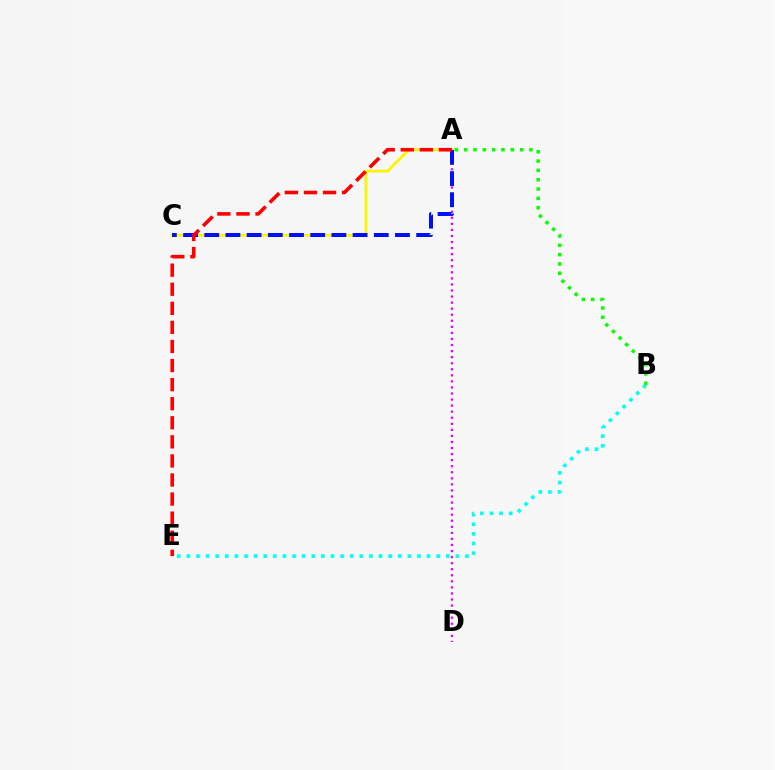{('A', 'C'): [{'color': '#fcf500', 'line_style': 'solid', 'thickness': 2.04}, {'color': '#0010ff', 'line_style': 'dashed', 'thickness': 2.88}], ('B', 'E'): [{'color': '#00fff6', 'line_style': 'dotted', 'thickness': 2.61}], ('A', 'D'): [{'color': '#ee00ff', 'line_style': 'dotted', 'thickness': 1.65}], ('A', 'B'): [{'color': '#08ff00', 'line_style': 'dotted', 'thickness': 2.53}], ('A', 'E'): [{'color': '#ff0000', 'line_style': 'dashed', 'thickness': 2.59}]}